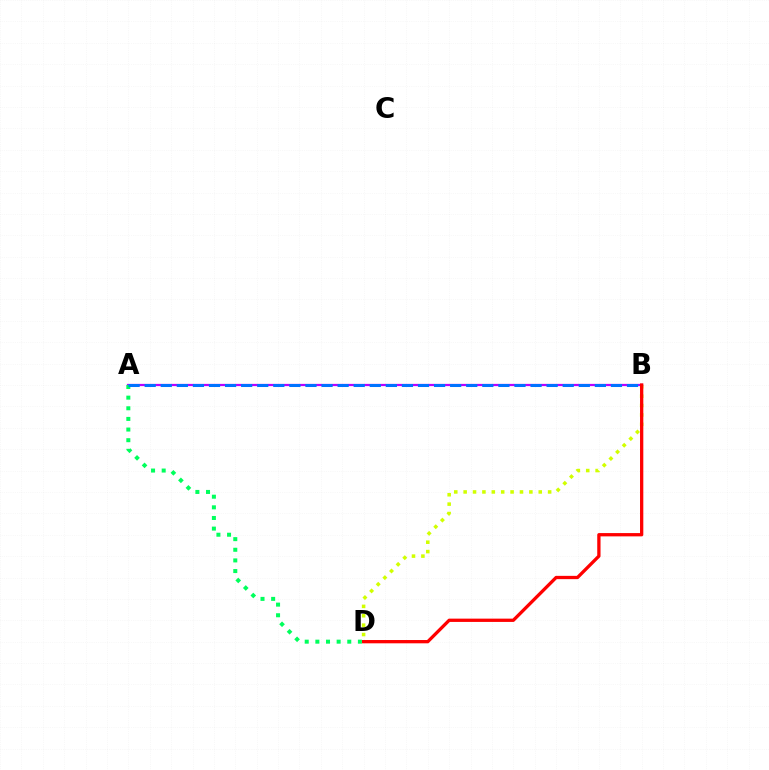{('B', 'D'): [{'color': '#d1ff00', 'line_style': 'dotted', 'thickness': 2.55}, {'color': '#ff0000', 'line_style': 'solid', 'thickness': 2.37}], ('A', 'B'): [{'color': '#b900ff', 'line_style': 'solid', 'thickness': 1.62}, {'color': '#0074ff', 'line_style': 'dashed', 'thickness': 2.18}], ('A', 'D'): [{'color': '#00ff5c', 'line_style': 'dotted', 'thickness': 2.89}]}